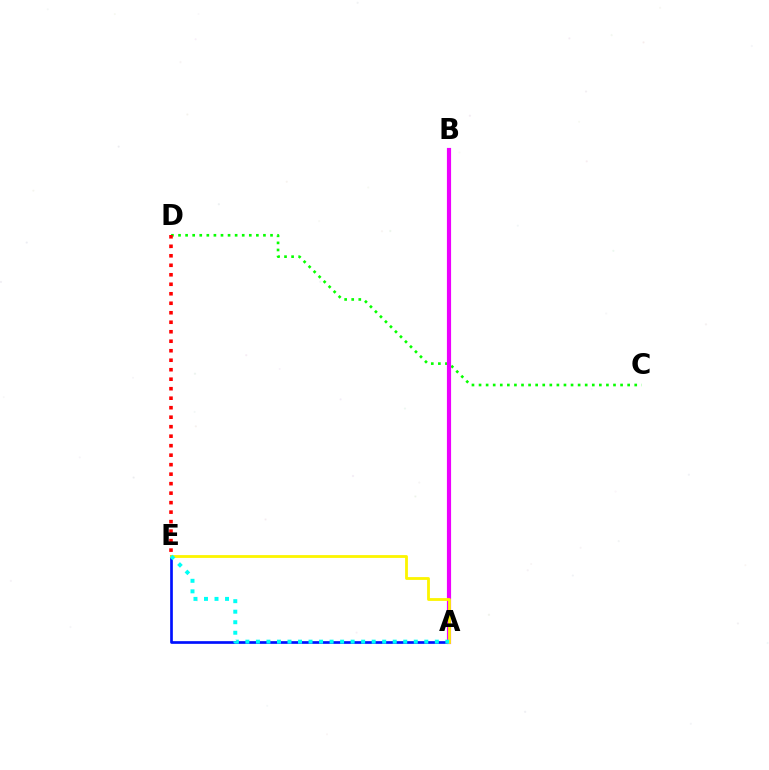{('C', 'D'): [{'color': '#08ff00', 'line_style': 'dotted', 'thickness': 1.92}], ('D', 'E'): [{'color': '#ff0000', 'line_style': 'dotted', 'thickness': 2.58}], ('A', 'E'): [{'color': '#0010ff', 'line_style': 'solid', 'thickness': 1.94}, {'color': '#fcf500', 'line_style': 'solid', 'thickness': 2.02}, {'color': '#00fff6', 'line_style': 'dotted', 'thickness': 2.86}], ('A', 'B'): [{'color': '#ee00ff', 'line_style': 'solid', 'thickness': 3.0}]}